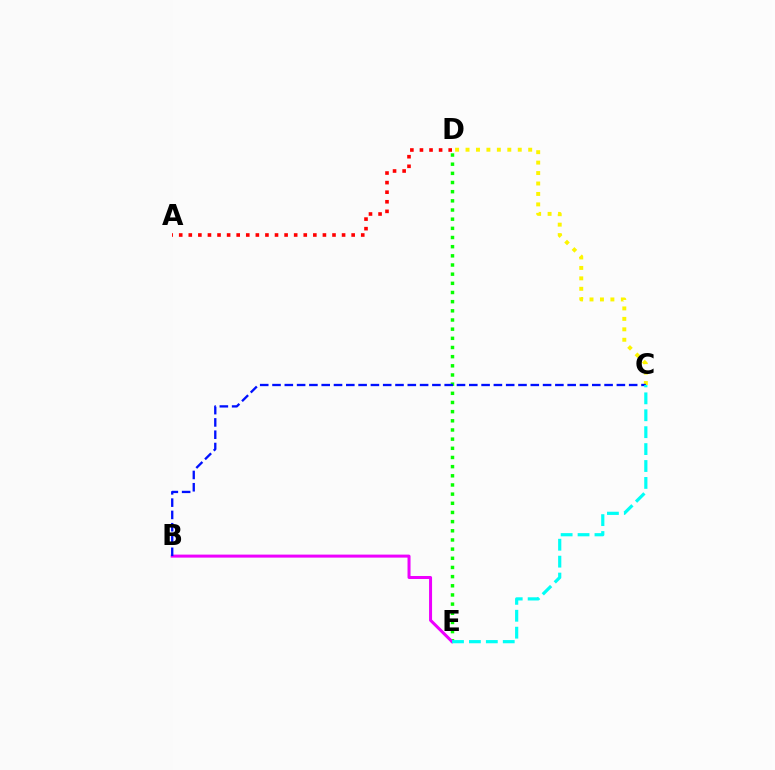{('A', 'D'): [{'color': '#ff0000', 'line_style': 'dotted', 'thickness': 2.6}], ('C', 'D'): [{'color': '#fcf500', 'line_style': 'dotted', 'thickness': 2.84}], ('D', 'E'): [{'color': '#08ff00', 'line_style': 'dotted', 'thickness': 2.49}], ('B', 'E'): [{'color': '#ee00ff', 'line_style': 'solid', 'thickness': 2.17}], ('B', 'C'): [{'color': '#0010ff', 'line_style': 'dashed', 'thickness': 1.67}], ('C', 'E'): [{'color': '#00fff6', 'line_style': 'dashed', 'thickness': 2.3}]}